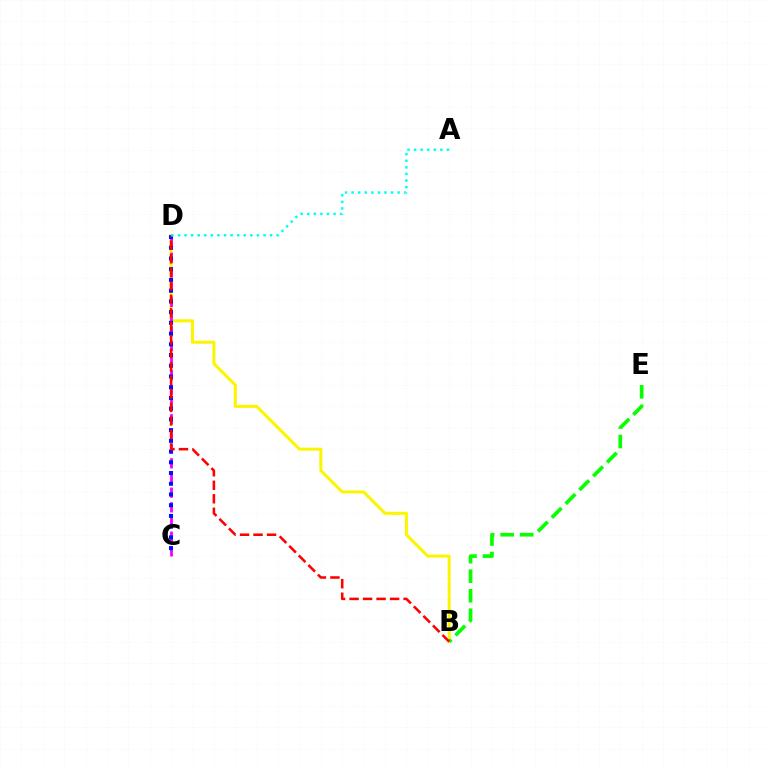{('B', 'D'): [{'color': '#fcf500', 'line_style': 'solid', 'thickness': 2.19}, {'color': '#ff0000', 'line_style': 'dashed', 'thickness': 1.84}], ('C', 'D'): [{'color': '#ee00ff', 'line_style': 'dashed', 'thickness': 1.99}, {'color': '#0010ff', 'line_style': 'dotted', 'thickness': 2.91}], ('B', 'E'): [{'color': '#08ff00', 'line_style': 'dashed', 'thickness': 2.65}], ('A', 'D'): [{'color': '#00fff6', 'line_style': 'dotted', 'thickness': 1.79}]}